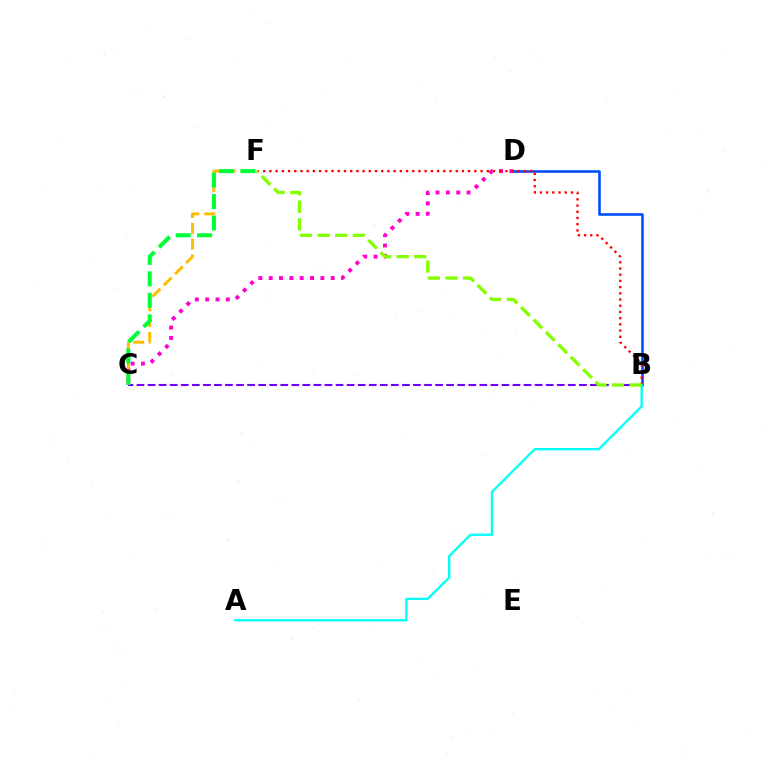{('B', 'D'): [{'color': '#004bff', 'line_style': 'solid', 'thickness': 1.86}], ('C', 'D'): [{'color': '#ff00cf', 'line_style': 'dotted', 'thickness': 2.81}], ('B', 'F'): [{'color': '#ff0000', 'line_style': 'dotted', 'thickness': 1.69}, {'color': '#84ff00', 'line_style': 'dashed', 'thickness': 2.39}], ('C', 'F'): [{'color': '#ffbd00', 'line_style': 'dashed', 'thickness': 2.15}, {'color': '#00ff39', 'line_style': 'dashed', 'thickness': 2.92}], ('B', 'C'): [{'color': '#7200ff', 'line_style': 'dashed', 'thickness': 1.5}], ('A', 'B'): [{'color': '#00fff6', 'line_style': 'solid', 'thickness': 1.67}]}